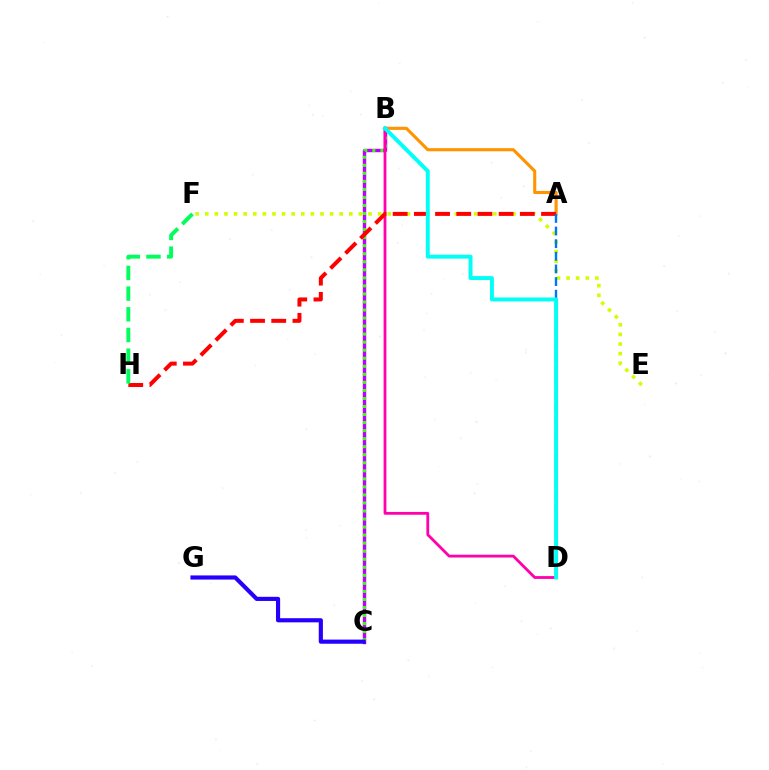{('B', 'C'): [{'color': '#b900ff', 'line_style': 'solid', 'thickness': 2.46}, {'color': '#3dff00', 'line_style': 'dotted', 'thickness': 2.18}], ('A', 'B'): [{'color': '#ff9400', 'line_style': 'solid', 'thickness': 2.24}], ('B', 'D'): [{'color': '#ff00ac', 'line_style': 'solid', 'thickness': 2.02}, {'color': '#00fff6', 'line_style': 'solid', 'thickness': 2.83}], ('E', 'F'): [{'color': '#d1ff00', 'line_style': 'dotted', 'thickness': 2.61}], ('C', 'G'): [{'color': '#2500ff', 'line_style': 'solid', 'thickness': 2.98}], ('A', 'H'): [{'color': '#ff0000', 'line_style': 'dashed', 'thickness': 2.88}], ('A', 'D'): [{'color': '#0074ff', 'line_style': 'dashed', 'thickness': 1.72}], ('F', 'H'): [{'color': '#00ff5c', 'line_style': 'dashed', 'thickness': 2.81}]}